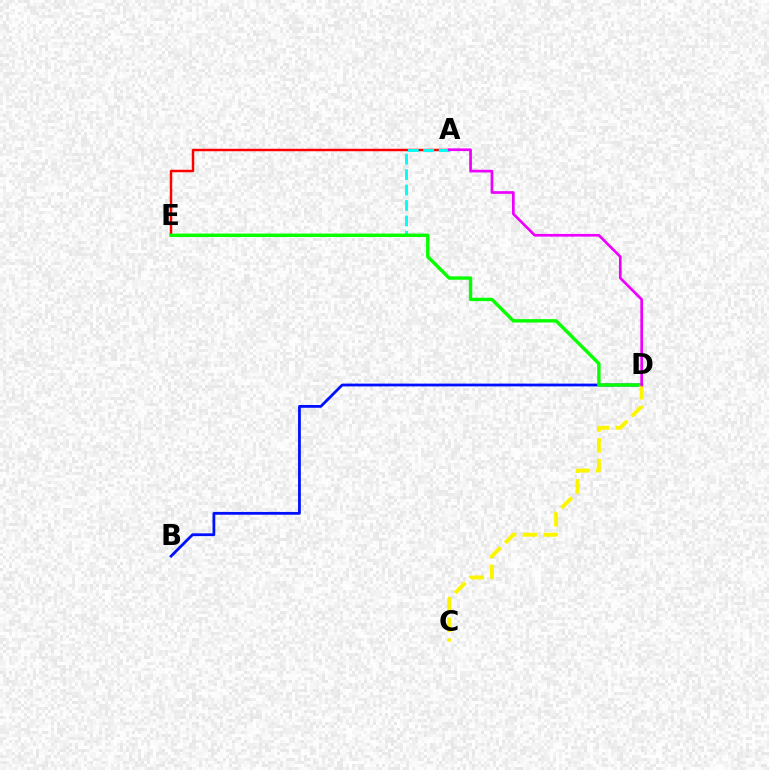{('A', 'E'): [{'color': '#ff0000', 'line_style': 'solid', 'thickness': 1.78}, {'color': '#00fff6', 'line_style': 'dashed', 'thickness': 2.1}], ('B', 'D'): [{'color': '#0010ff', 'line_style': 'solid', 'thickness': 2.0}], ('D', 'E'): [{'color': '#08ff00', 'line_style': 'solid', 'thickness': 2.44}], ('C', 'D'): [{'color': '#fcf500', 'line_style': 'dashed', 'thickness': 2.83}], ('A', 'D'): [{'color': '#ee00ff', 'line_style': 'solid', 'thickness': 1.94}]}